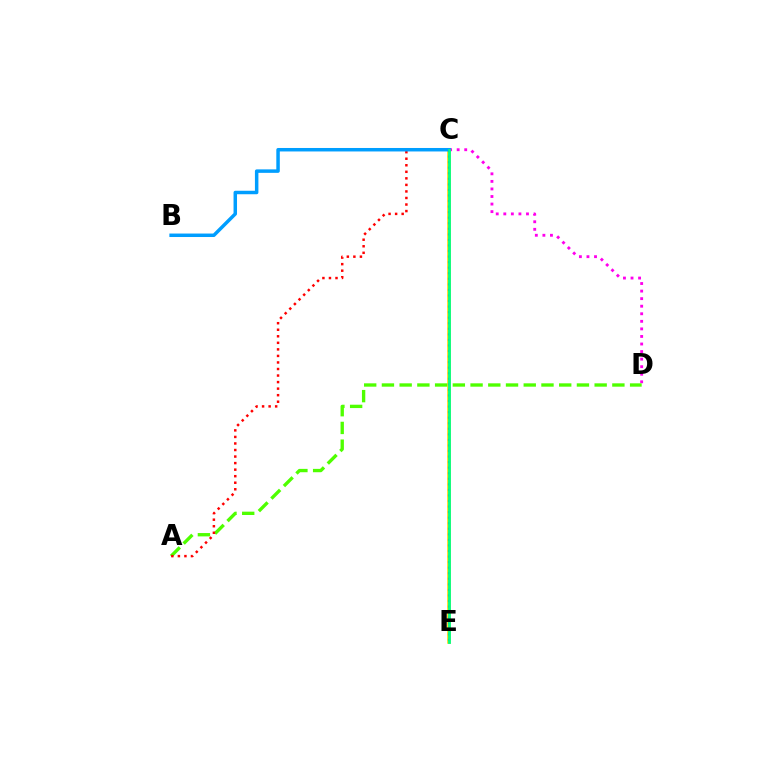{('C', 'E'): [{'color': '#ffd500', 'line_style': 'solid', 'thickness': 2.57}, {'color': '#3700ff', 'line_style': 'dotted', 'thickness': 1.51}, {'color': '#00ff86', 'line_style': 'solid', 'thickness': 2.02}], ('C', 'D'): [{'color': '#ff00ed', 'line_style': 'dotted', 'thickness': 2.05}], ('A', 'D'): [{'color': '#4fff00', 'line_style': 'dashed', 'thickness': 2.41}], ('A', 'C'): [{'color': '#ff0000', 'line_style': 'dotted', 'thickness': 1.78}], ('B', 'C'): [{'color': '#009eff', 'line_style': 'solid', 'thickness': 2.51}]}